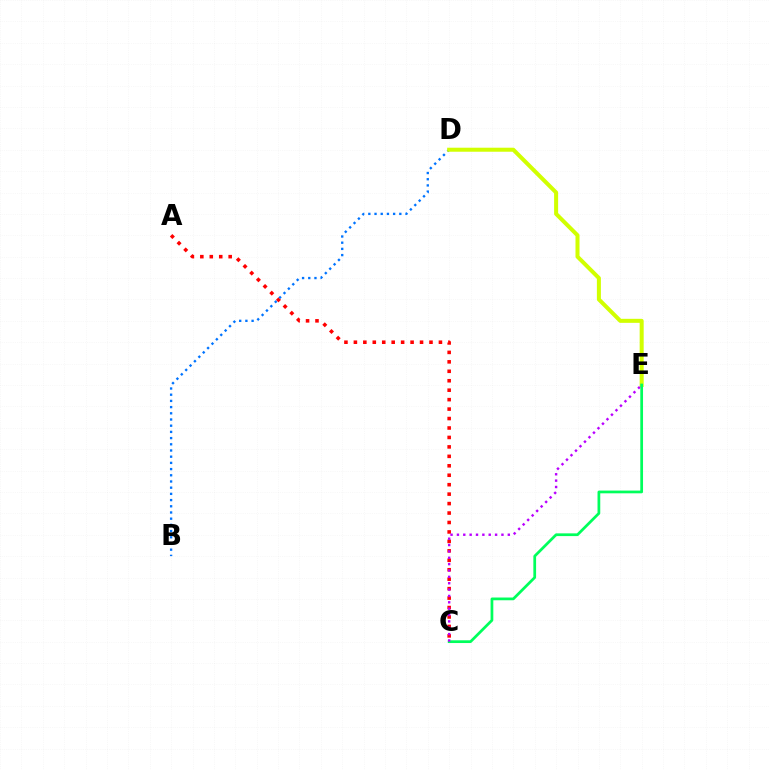{('A', 'C'): [{'color': '#ff0000', 'line_style': 'dotted', 'thickness': 2.57}], ('B', 'D'): [{'color': '#0074ff', 'line_style': 'dotted', 'thickness': 1.68}], ('D', 'E'): [{'color': '#d1ff00', 'line_style': 'solid', 'thickness': 2.89}], ('C', 'E'): [{'color': '#00ff5c', 'line_style': 'solid', 'thickness': 1.97}, {'color': '#b900ff', 'line_style': 'dotted', 'thickness': 1.73}]}